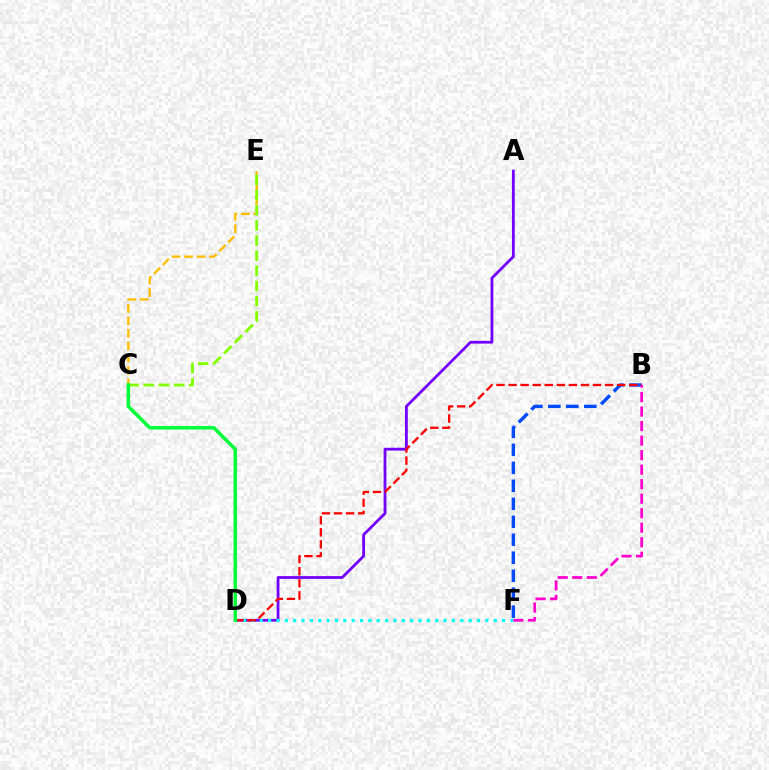{('B', 'F'): [{'color': '#004bff', 'line_style': 'dashed', 'thickness': 2.44}, {'color': '#ff00cf', 'line_style': 'dashed', 'thickness': 1.97}], ('A', 'D'): [{'color': '#7200ff', 'line_style': 'solid', 'thickness': 2.0}], ('C', 'E'): [{'color': '#ffbd00', 'line_style': 'dashed', 'thickness': 1.69}, {'color': '#84ff00', 'line_style': 'dashed', 'thickness': 2.06}], ('D', 'F'): [{'color': '#00fff6', 'line_style': 'dotted', 'thickness': 2.27}], ('B', 'D'): [{'color': '#ff0000', 'line_style': 'dashed', 'thickness': 1.64}], ('C', 'D'): [{'color': '#00ff39', 'line_style': 'solid', 'thickness': 2.53}]}